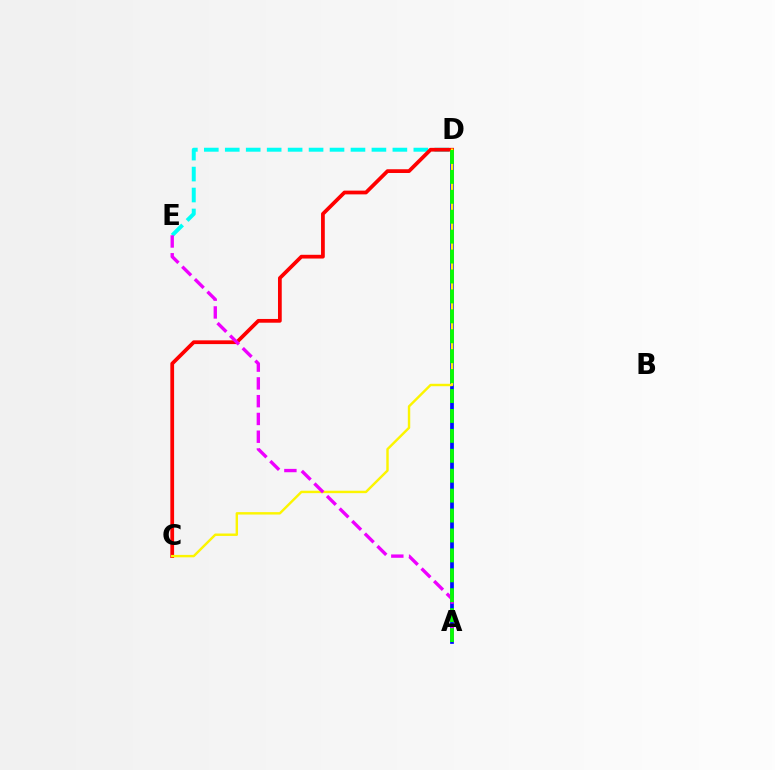{('D', 'E'): [{'color': '#00fff6', 'line_style': 'dashed', 'thickness': 2.85}], ('A', 'D'): [{'color': '#0010ff', 'line_style': 'solid', 'thickness': 2.69}, {'color': '#08ff00', 'line_style': 'dashed', 'thickness': 2.71}], ('C', 'D'): [{'color': '#ff0000', 'line_style': 'solid', 'thickness': 2.7}, {'color': '#fcf500', 'line_style': 'solid', 'thickness': 1.75}], ('A', 'E'): [{'color': '#ee00ff', 'line_style': 'dashed', 'thickness': 2.41}]}